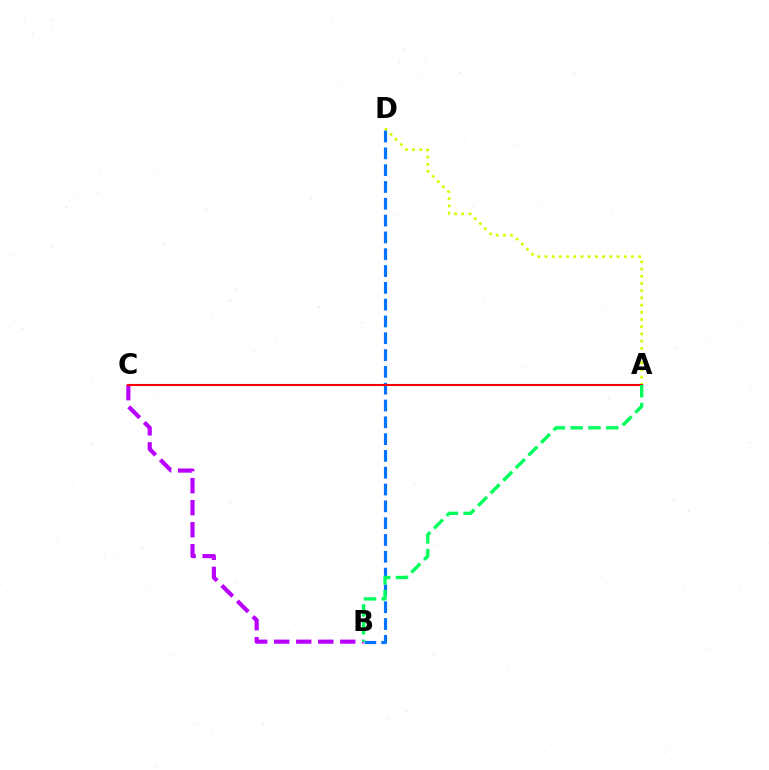{('A', 'D'): [{'color': '#d1ff00', 'line_style': 'dotted', 'thickness': 1.96}], ('B', 'C'): [{'color': '#b900ff', 'line_style': 'dashed', 'thickness': 2.99}], ('B', 'D'): [{'color': '#0074ff', 'line_style': 'dashed', 'thickness': 2.28}], ('A', 'C'): [{'color': '#ff0000', 'line_style': 'solid', 'thickness': 1.5}], ('A', 'B'): [{'color': '#00ff5c', 'line_style': 'dashed', 'thickness': 2.42}]}